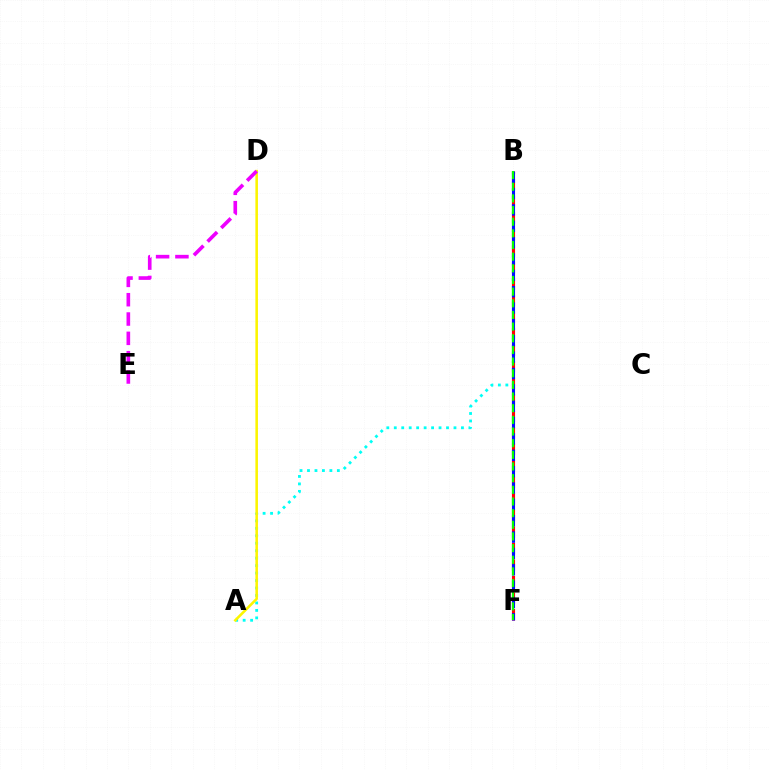{('A', 'B'): [{'color': '#00fff6', 'line_style': 'dotted', 'thickness': 2.03}], ('A', 'D'): [{'color': '#fcf500', 'line_style': 'solid', 'thickness': 1.85}], ('B', 'F'): [{'color': '#ff0000', 'line_style': 'dashed', 'thickness': 2.25}, {'color': '#0010ff', 'line_style': 'dashed', 'thickness': 2.22}, {'color': '#08ff00', 'line_style': 'dashed', 'thickness': 1.58}], ('D', 'E'): [{'color': '#ee00ff', 'line_style': 'dashed', 'thickness': 2.63}]}